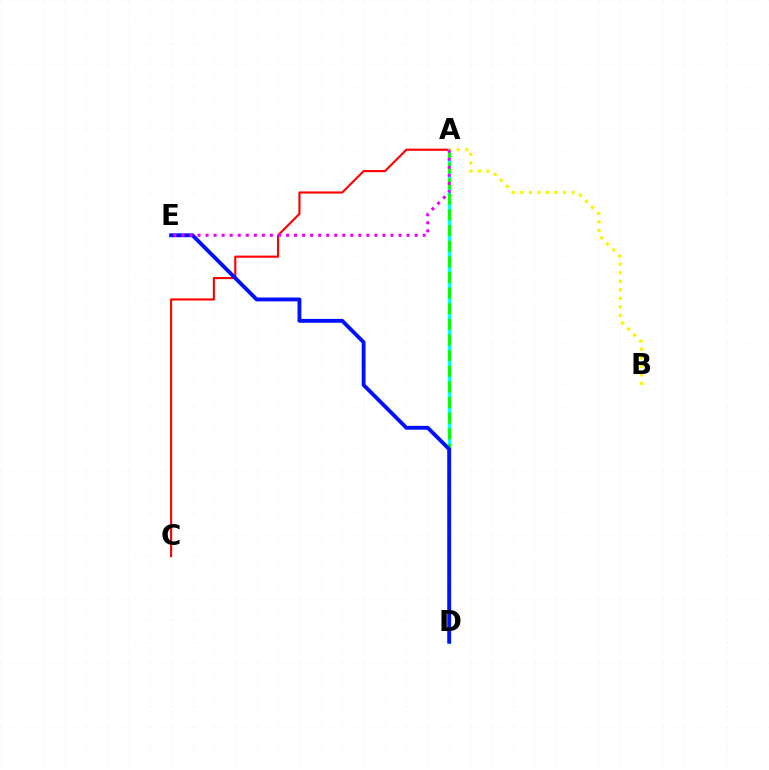{('A', 'C'): [{'color': '#ff0000', 'line_style': 'solid', 'thickness': 1.53}], ('A', 'D'): [{'color': '#00fff6', 'line_style': 'solid', 'thickness': 2.29}, {'color': '#08ff00', 'line_style': 'dashed', 'thickness': 2.12}], ('A', 'B'): [{'color': '#fcf500', 'line_style': 'dotted', 'thickness': 2.32}], ('D', 'E'): [{'color': '#0010ff', 'line_style': 'solid', 'thickness': 2.78}], ('A', 'E'): [{'color': '#ee00ff', 'line_style': 'dotted', 'thickness': 2.18}]}